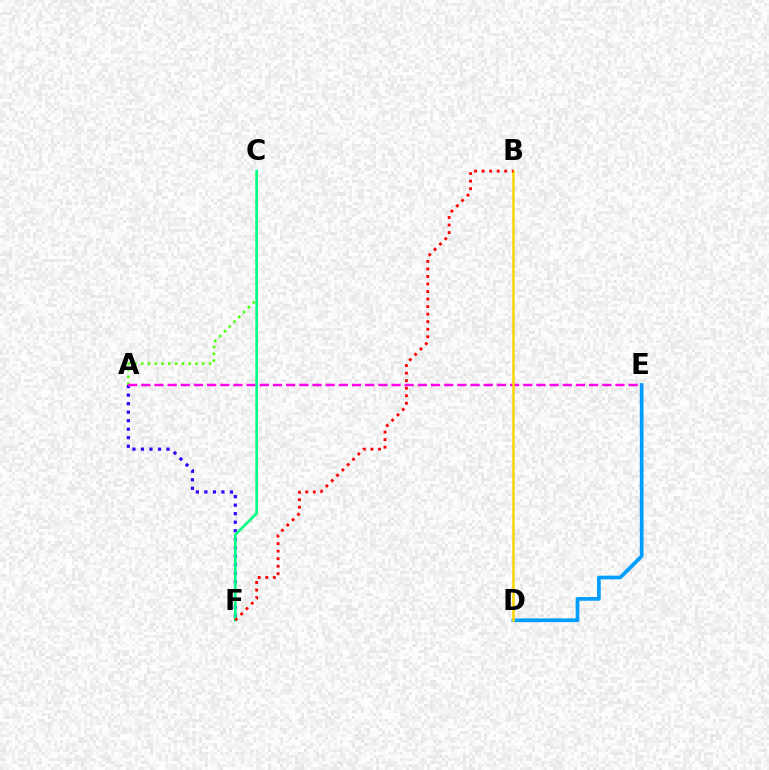{('A', 'C'): [{'color': '#4fff00', 'line_style': 'dotted', 'thickness': 1.85}], ('A', 'F'): [{'color': '#3700ff', 'line_style': 'dotted', 'thickness': 2.31}], ('D', 'E'): [{'color': '#009eff', 'line_style': 'solid', 'thickness': 2.67}], ('A', 'E'): [{'color': '#ff00ed', 'line_style': 'dashed', 'thickness': 1.79}], ('B', 'D'): [{'color': '#ffd500', 'line_style': 'solid', 'thickness': 1.84}], ('C', 'F'): [{'color': '#00ff86', 'line_style': 'solid', 'thickness': 1.89}], ('B', 'F'): [{'color': '#ff0000', 'line_style': 'dotted', 'thickness': 2.05}]}